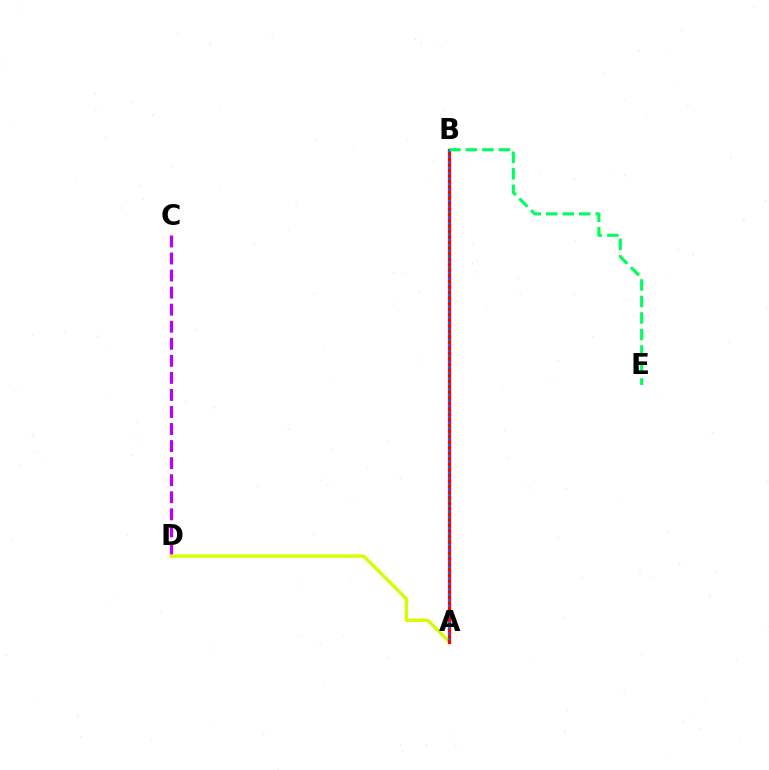{('A', 'D'): [{'color': '#d1ff00', 'line_style': 'solid', 'thickness': 2.42}], ('C', 'D'): [{'color': '#b900ff', 'line_style': 'dashed', 'thickness': 2.32}], ('A', 'B'): [{'color': '#ff0000', 'line_style': 'solid', 'thickness': 2.32}, {'color': '#0074ff', 'line_style': 'dotted', 'thickness': 1.51}], ('B', 'E'): [{'color': '#00ff5c', 'line_style': 'dashed', 'thickness': 2.24}]}